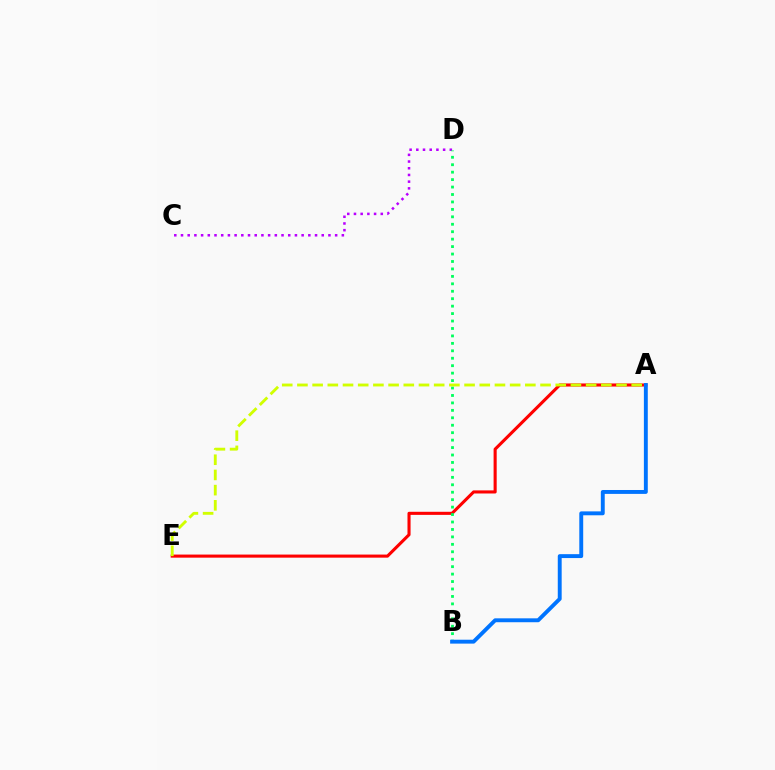{('A', 'E'): [{'color': '#ff0000', 'line_style': 'solid', 'thickness': 2.22}, {'color': '#d1ff00', 'line_style': 'dashed', 'thickness': 2.06}], ('C', 'D'): [{'color': '#b900ff', 'line_style': 'dotted', 'thickness': 1.82}], ('B', 'D'): [{'color': '#00ff5c', 'line_style': 'dotted', 'thickness': 2.02}], ('A', 'B'): [{'color': '#0074ff', 'line_style': 'solid', 'thickness': 2.81}]}